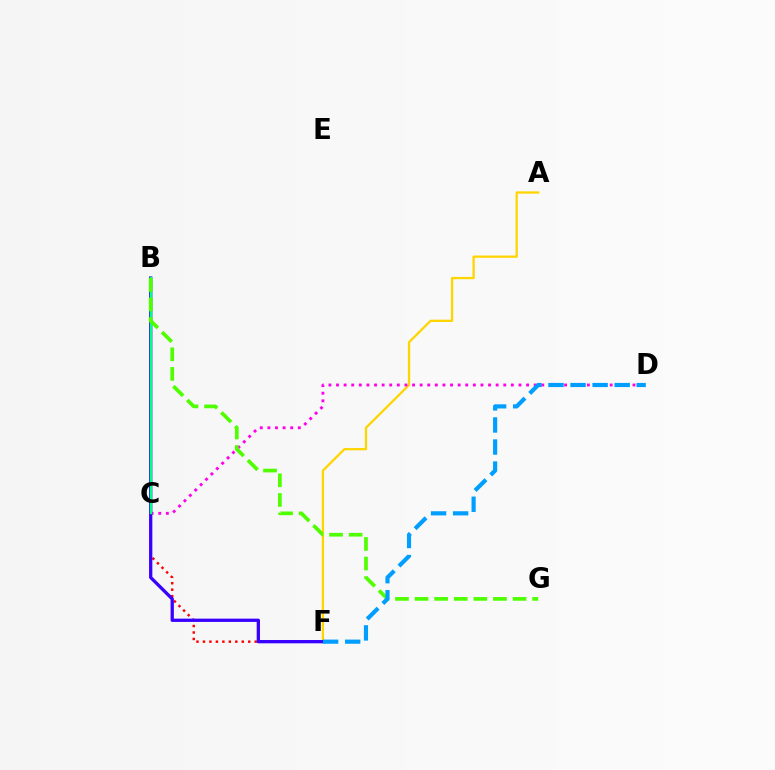{('C', 'F'): [{'color': '#ff0000', 'line_style': 'dotted', 'thickness': 1.76}], ('A', 'F'): [{'color': '#ffd500', 'line_style': 'solid', 'thickness': 1.64}], ('C', 'D'): [{'color': '#ff00ed', 'line_style': 'dotted', 'thickness': 2.07}], ('B', 'F'): [{'color': '#3700ff', 'line_style': 'solid', 'thickness': 2.36}], ('B', 'C'): [{'color': '#00ff86', 'line_style': 'solid', 'thickness': 1.73}], ('B', 'G'): [{'color': '#4fff00', 'line_style': 'dashed', 'thickness': 2.66}], ('D', 'F'): [{'color': '#009eff', 'line_style': 'dashed', 'thickness': 3.0}]}